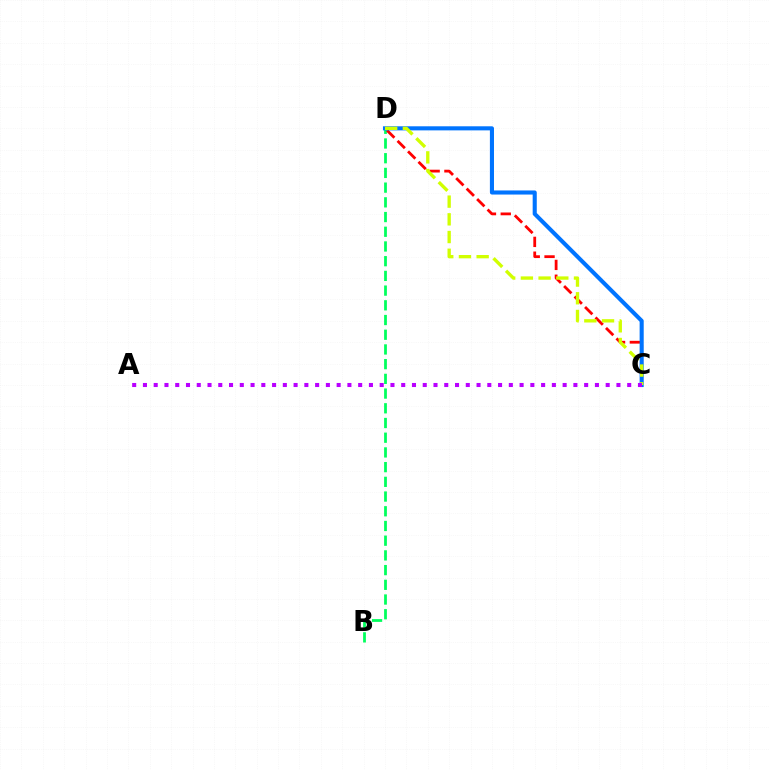{('B', 'D'): [{'color': '#00ff5c', 'line_style': 'dashed', 'thickness': 2.0}], ('C', 'D'): [{'color': '#ff0000', 'line_style': 'dashed', 'thickness': 2.01}, {'color': '#0074ff', 'line_style': 'solid', 'thickness': 2.94}, {'color': '#d1ff00', 'line_style': 'dashed', 'thickness': 2.41}], ('A', 'C'): [{'color': '#b900ff', 'line_style': 'dotted', 'thickness': 2.92}]}